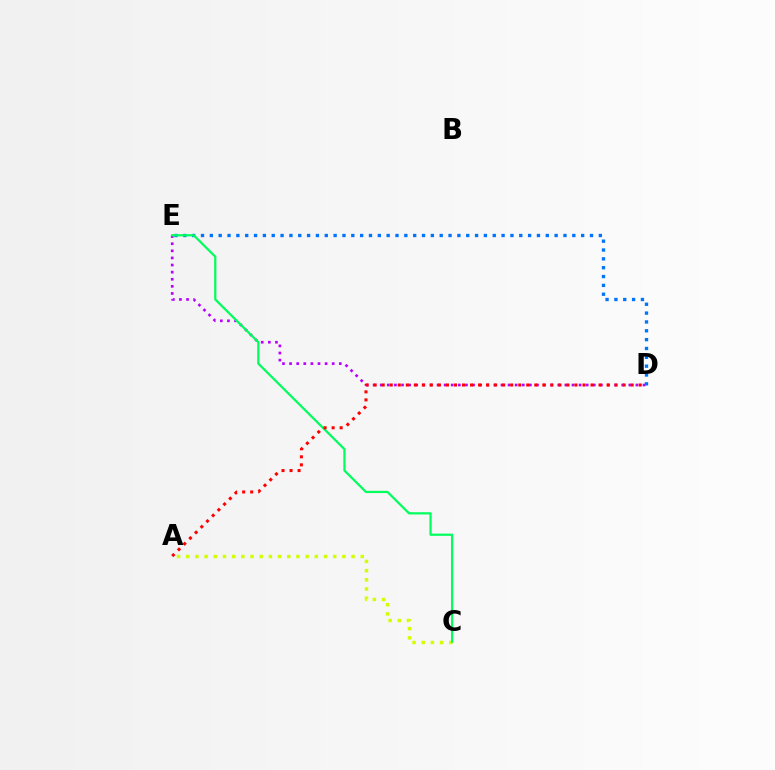{('A', 'C'): [{'color': '#d1ff00', 'line_style': 'dotted', 'thickness': 2.5}], ('D', 'E'): [{'color': '#b900ff', 'line_style': 'dotted', 'thickness': 1.93}, {'color': '#0074ff', 'line_style': 'dotted', 'thickness': 2.4}], ('C', 'E'): [{'color': '#00ff5c', 'line_style': 'solid', 'thickness': 1.6}], ('A', 'D'): [{'color': '#ff0000', 'line_style': 'dotted', 'thickness': 2.18}]}